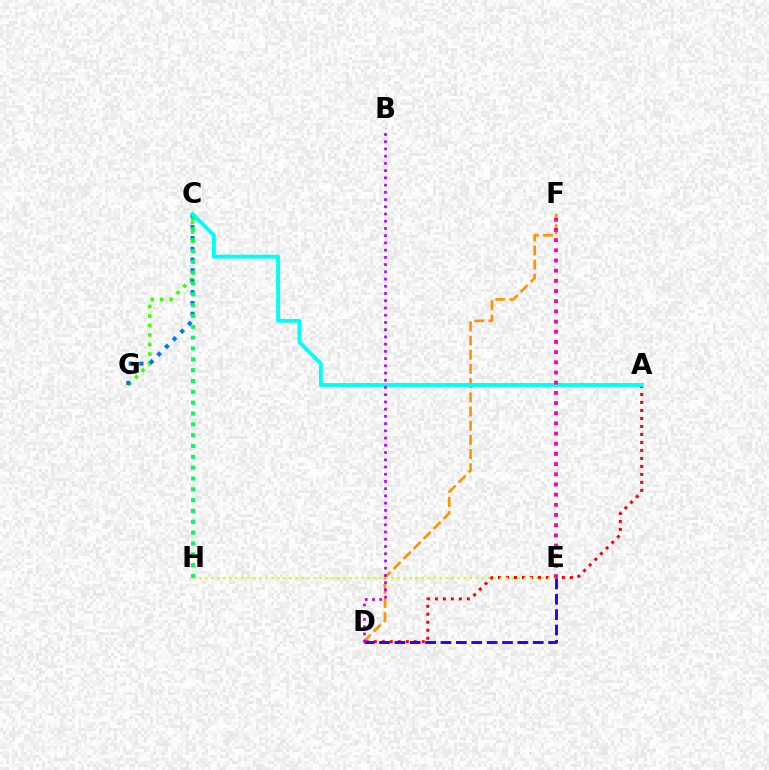{('C', 'G'): [{'color': '#3dff00', 'line_style': 'dotted', 'thickness': 2.59}, {'color': '#0074ff', 'line_style': 'dotted', 'thickness': 2.94}], ('D', 'F'): [{'color': '#ff9400', 'line_style': 'dashed', 'thickness': 1.93}], ('A', 'D'): [{'color': '#ff0000', 'line_style': 'dotted', 'thickness': 2.17}], ('A', 'C'): [{'color': '#00fff6', 'line_style': 'solid', 'thickness': 2.8}], ('E', 'H'): [{'color': '#d1ff00', 'line_style': 'dotted', 'thickness': 1.63}], ('E', 'F'): [{'color': '#ff00ac', 'line_style': 'dotted', 'thickness': 2.77}], ('D', 'E'): [{'color': '#2500ff', 'line_style': 'dashed', 'thickness': 2.09}], ('B', 'D'): [{'color': '#b900ff', 'line_style': 'dotted', 'thickness': 1.96}], ('C', 'H'): [{'color': '#00ff5c', 'line_style': 'dotted', 'thickness': 2.94}]}